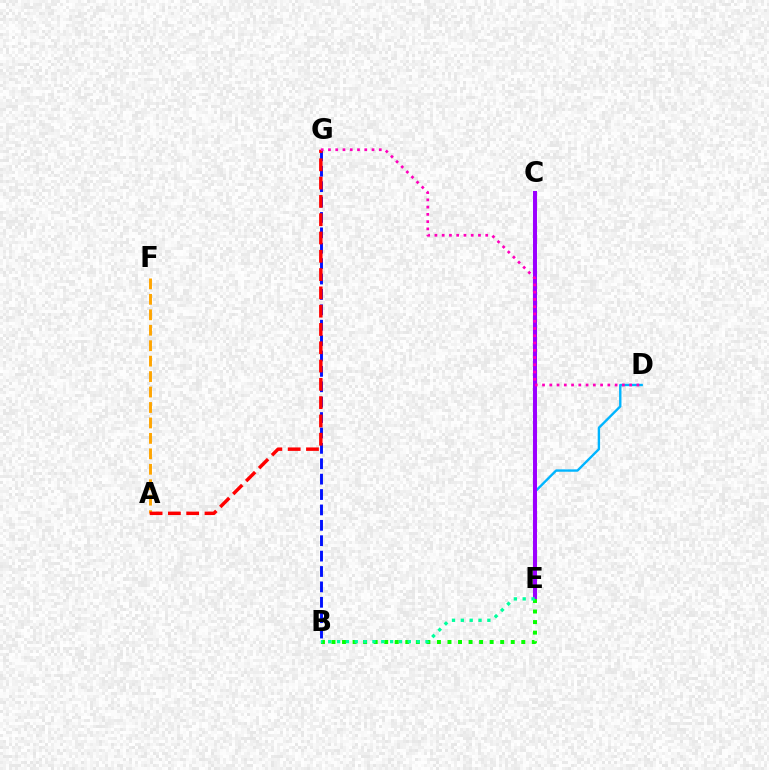{('D', 'E'): [{'color': '#00b5ff', 'line_style': 'solid', 'thickness': 1.72}], ('C', 'E'): [{'color': '#b3ff00', 'line_style': 'solid', 'thickness': 2.55}, {'color': '#9b00ff', 'line_style': 'solid', 'thickness': 2.92}], ('B', 'G'): [{'color': '#0010ff', 'line_style': 'dashed', 'thickness': 2.09}], ('A', 'F'): [{'color': '#ffa500', 'line_style': 'dashed', 'thickness': 2.1}], ('A', 'G'): [{'color': '#ff0000', 'line_style': 'dashed', 'thickness': 2.49}], ('D', 'G'): [{'color': '#ff00bd', 'line_style': 'dotted', 'thickness': 1.97}], ('B', 'E'): [{'color': '#08ff00', 'line_style': 'dotted', 'thickness': 2.86}, {'color': '#00ff9d', 'line_style': 'dotted', 'thickness': 2.4}]}